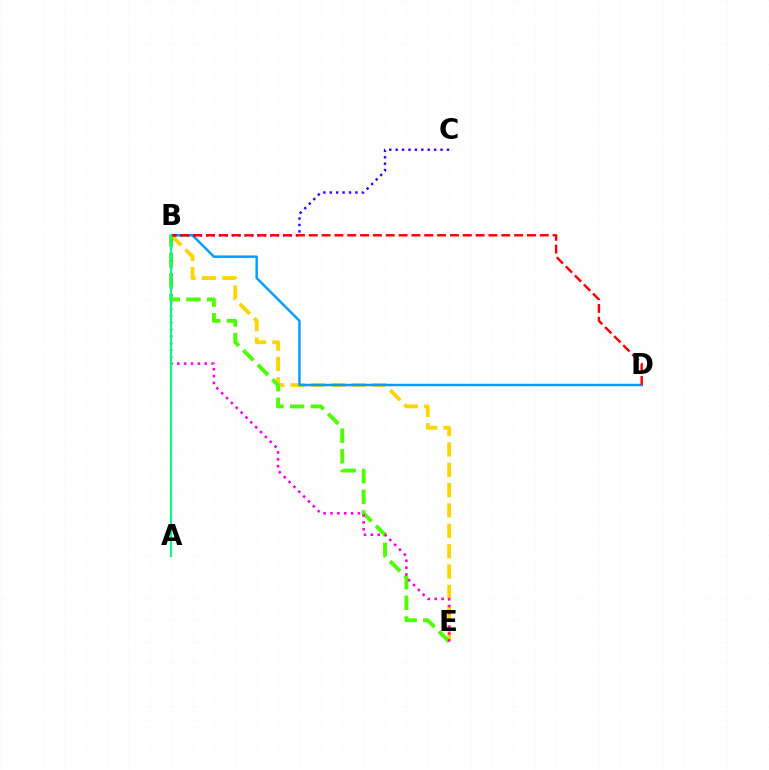{('B', 'E'): [{'color': '#ffd500', 'line_style': 'dashed', 'thickness': 2.76}, {'color': '#4fff00', 'line_style': 'dashed', 'thickness': 2.8}, {'color': '#ff00ed', 'line_style': 'dotted', 'thickness': 1.87}], ('B', 'D'): [{'color': '#009eff', 'line_style': 'solid', 'thickness': 1.77}, {'color': '#ff0000', 'line_style': 'dashed', 'thickness': 1.74}], ('B', 'C'): [{'color': '#3700ff', 'line_style': 'dotted', 'thickness': 1.74}], ('A', 'B'): [{'color': '#00ff86', 'line_style': 'solid', 'thickness': 1.54}]}